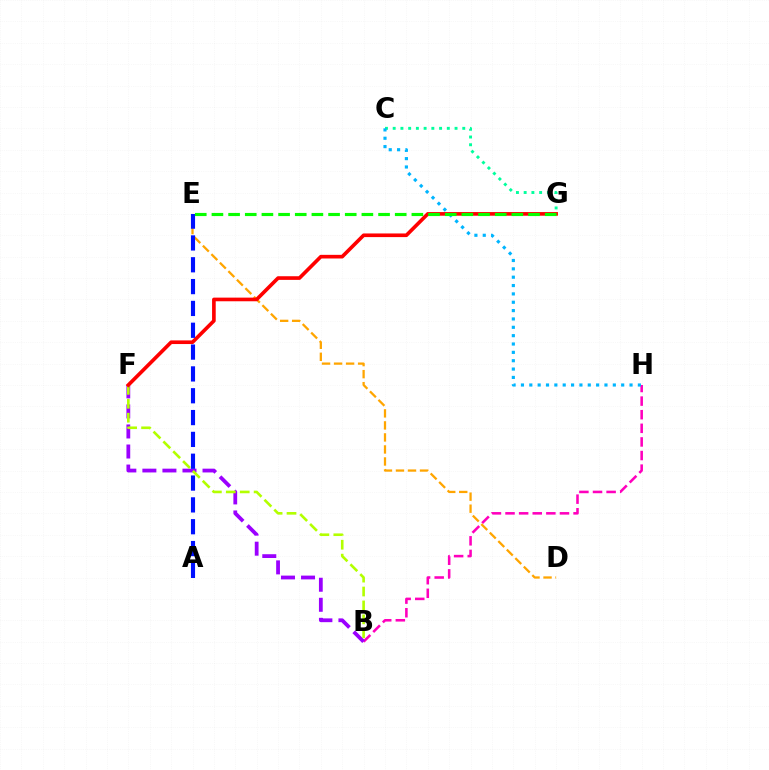{('B', 'H'): [{'color': '#ff00bd', 'line_style': 'dashed', 'thickness': 1.85}], ('B', 'F'): [{'color': '#9b00ff', 'line_style': 'dashed', 'thickness': 2.72}, {'color': '#b3ff00', 'line_style': 'dashed', 'thickness': 1.89}], ('D', 'E'): [{'color': '#ffa500', 'line_style': 'dashed', 'thickness': 1.63}], ('F', 'G'): [{'color': '#ff0000', 'line_style': 'solid', 'thickness': 2.63}], ('A', 'E'): [{'color': '#0010ff', 'line_style': 'dashed', 'thickness': 2.97}], ('C', 'G'): [{'color': '#00ff9d', 'line_style': 'dotted', 'thickness': 2.1}], ('C', 'H'): [{'color': '#00b5ff', 'line_style': 'dotted', 'thickness': 2.27}], ('E', 'G'): [{'color': '#08ff00', 'line_style': 'dashed', 'thickness': 2.26}]}